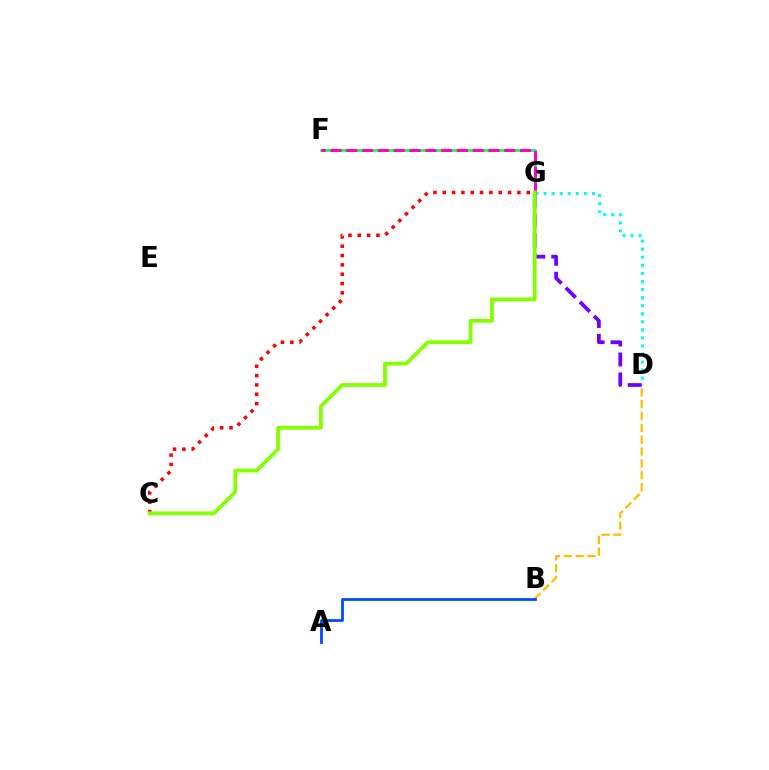{('F', 'G'): [{'color': '#00ff39', 'line_style': 'solid', 'thickness': 1.83}, {'color': '#ff00cf', 'line_style': 'dashed', 'thickness': 2.15}], ('B', 'D'): [{'color': '#ffbd00', 'line_style': 'dashed', 'thickness': 1.61}], ('A', 'B'): [{'color': '#004bff', 'line_style': 'solid', 'thickness': 2.0}], ('D', 'G'): [{'color': '#00fff6', 'line_style': 'dotted', 'thickness': 2.19}, {'color': '#7200ff', 'line_style': 'dashed', 'thickness': 2.71}], ('C', 'G'): [{'color': '#ff0000', 'line_style': 'dotted', 'thickness': 2.54}, {'color': '#84ff00', 'line_style': 'solid', 'thickness': 2.73}]}